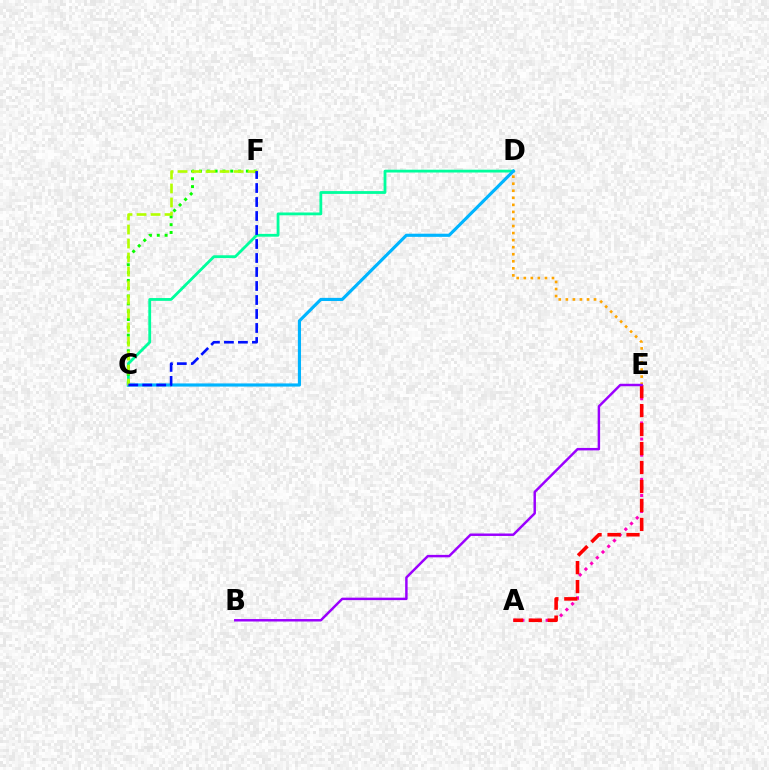{('C', 'D'): [{'color': '#00ff9d', 'line_style': 'solid', 'thickness': 2.02}, {'color': '#00b5ff', 'line_style': 'solid', 'thickness': 2.26}], ('A', 'E'): [{'color': '#ff00bd', 'line_style': 'dotted', 'thickness': 2.19}, {'color': '#ff0000', 'line_style': 'dashed', 'thickness': 2.58}], ('C', 'F'): [{'color': '#08ff00', 'line_style': 'dotted', 'thickness': 2.12}, {'color': '#b3ff00', 'line_style': 'dashed', 'thickness': 1.9}, {'color': '#0010ff', 'line_style': 'dashed', 'thickness': 1.9}], ('D', 'E'): [{'color': '#ffa500', 'line_style': 'dotted', 'thickness': 1.92}], ('B', 'E'): [{'color': '#9b00ff', 'line_style': 'solid', 'thickness': 1.77}]}